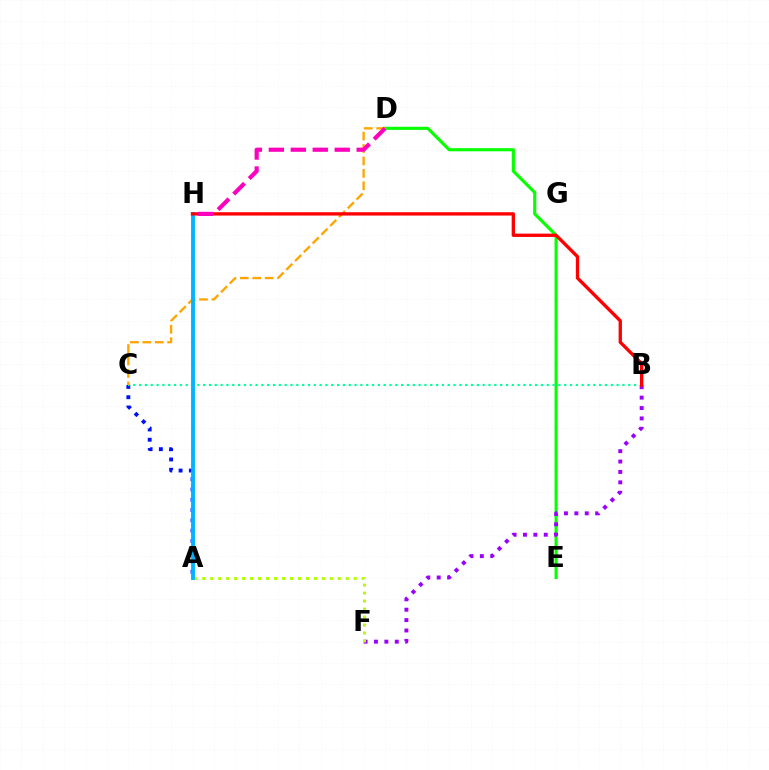{('D', 'E'): [{'color': '#08ff00', 'line_style': 'solid', 'thickness': 2.25}], ('B', 'F'): [{'color': '#9b00ff', 'line_style': 'dotted', 'thickness': 2.82}], ('A', 'C'): [{'color': '#0010ff', 'line_style': 'dotted', 'thickness': 2.79}], ('B', 'C'): [{'color': '#00ff9d', 'line_style': 'dotted', 'thickness': 1.58}], ('A', 'F'): [{'color': '#b3ff00', 'line_style': 'dotted', 'thickness': 2.17}], ('C', 'D'): [{'color': '#ffa500', 'line_style': 'dashed', 'thickness': 1.69}], ('A', 'H'): [{'color': '#00b5ff', 'line_style': 'solid', 'thickness': 2.78}], ('B', 'H'): [{'color': '#ff0000', 'line_style': 'solid', 'thickness': 2.39}], ('D', 'H'): [{'color': '#ff00bd', 'line_style': 'dashed', 'thickness': 2.98}]}